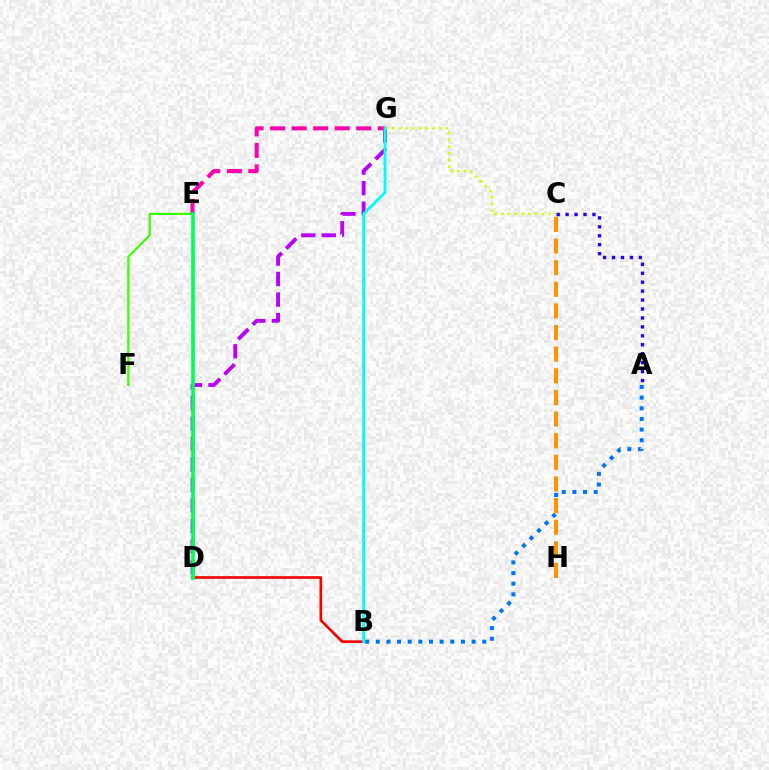{('A', 'B'): [{'color': '#0074ff', 'line_style': 'dotted', 'thickness': 2.89}], ('D', 'G'): [{'color': '#b900ff', 'line_style': 'dashed', 'thickness': 2.78}], ('C', 'H'): [{'color': '#ff9400', 'line_style': 'dashed', 'thickness': 2.94}], ('A', 'C'): [{'color': '#2500ff', 'line_style': 'dotted', 'thickness': 2.43}], ('E', 'F'): [{'color': '#3dff00', 'line_style': 'solid', 'thickness': 1.59}], ('C', 'G'): [{'color': '#d1ff00', 'line_style': 'dotted', 'thickness': 1.83}], ('E', 'G'): [{'color': '#ff00ac', 'line_style': 'dashed', 'thickness': 2.92}], ('B', 'D'): [{'color': '#ff0000', 'line_style': 'solid', 'thickness': 1.92}], ('D', 'E'): [{'color': '#00ff5c', 'line_style': 'solid', 'thickness': 2.63}], ('B', 'G'): [{'color': '#00fff6', 'line_style': 'solid', 'thickness': 2.04}]}